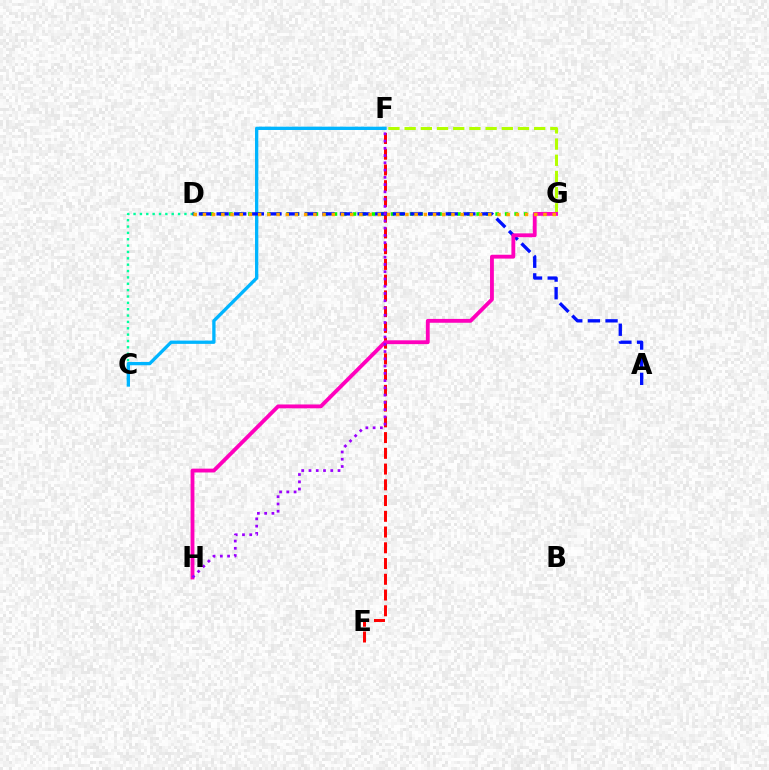{('D', 'G'): [{'color': '#08ff00', 'line_style': 'dotted', 'thickness': 2.58}, {'color': '#ffa500', 'line_style': 'dotted', 'thickness': 2.5}], ('C', 'D'): [{'color': '#00ff9d', 'line_style': 'dotted', 'thickness': 1.73}], ('C', 'F'): [{'color': '#00b5ff', 'line_style': 'solid', 'thickness': 2.38}], ('E', 'F'): [{'color': '#ff0000', 'line_style': 'dashed', 'thickness': 2.14}], ('A', 'D'): [{'color': '#0010ff', 'line_style': 'dashed', 'thickness': 2.39}], ('F', 'G'): [{'color': '#b3ff00', 'line_style': 'dashed', 'thickness': 2.2}], ('G', 'H'): [{'color': '#ff00bd', 'line_style': 'solid', 'thickness': 2.76}], ('F', 'H'): [{'color': '#9b00ff', 'line_style': 'dotted', 'thickness': 1.97}]}